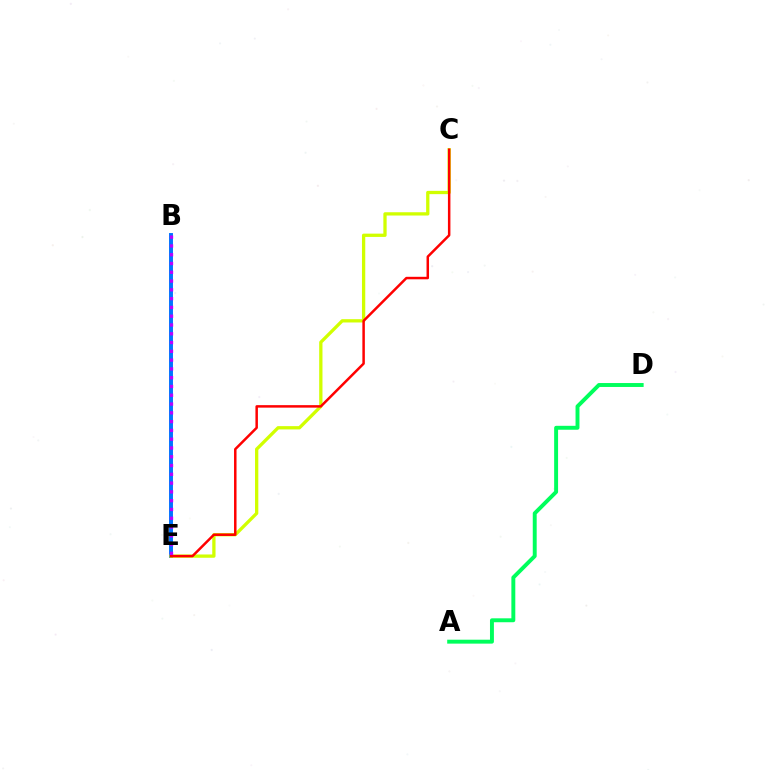{('B', 'E'): [{'color': '#0074ff', 'line_style': 'solid', 'thickness': 2.83}, {'color': '#b900ff', 'line_style': 'dotted', 'thickness': 2.39}], ('C', 'E'): [{'color': '#d1ff00', 'line_style': 'solid', 'thickness': 2.37}, {'color': '#ff0000', 'line_style': 'solid', 'thickness': 1.79}], ('A', 'D'): [{'color': '#00ff5c', 'line_style': 'solid', 'thickness': 2.83}]}